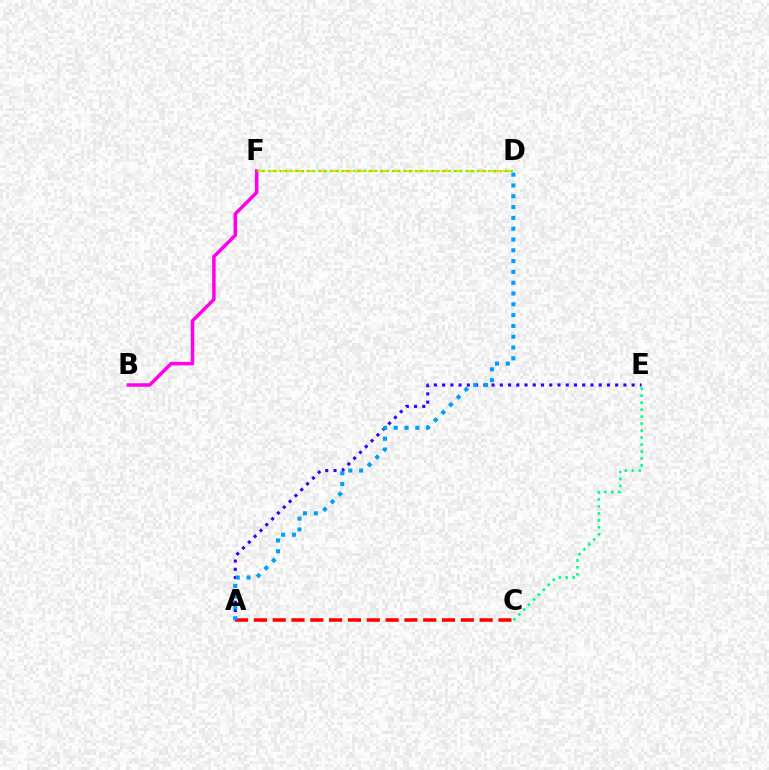{('D', 'F'): [{'color': '#ffd500', 'line_style': 'dashed', 'thickness': 1.67}, {'color': '#4fff00', 'line_style': 'dotted', 'thickness': 1.54}], ('C', 'E'): [{'color': '#00ff86', 'line_style': 'dotted', 'thickness': 1.9}], ('A', 'E'): [{'color': '#3700ff', 'line_style': 'dotted', 'thickness': 2.24}], ('B', 'F'): [{'color': '#ff00ed', 'line_style': 'solid', 'thickness': 2.52}], ('A', 'C'): [{'color': '#ff0000', 'line_style': 'dashed', 'thickness': 2.56}], ('A', 'D'): [{'color': '#009eff', 'line_style': 'dotted', 'thickness': 2.94}]}